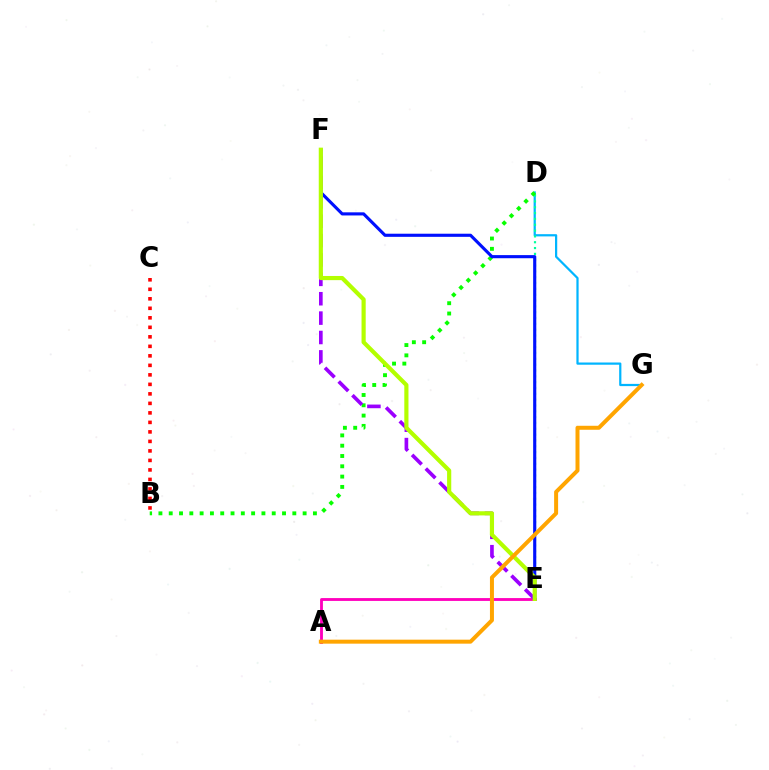{('A', 'E'): [{'color': '#ff00bd', 'line_style': 'solid', 'thickness': 2.05}], ('D', 'G'): [{'color': '#00b5ff', 'line_style': 'solid', 'thickness': 1.6}], ('D', 'E'): [{'color': '#00ff9d', 'line_style': 'dotted', 'thickness': 1.58}], ('B', 'D'): [{'color': '#08ff00', 'line_style': 'dotted', 'thickness': 2.8}], ('E', 'F'): [{'color': '#0010ff', 'line_style': 'solid', 'thickness': 2.25}, {'color': '#9b00ff', 'line_style': 'dashed', 'thickness': 2.63}, {'color': '#b3ff00', 'line_style': 'solid', 'thickness': 3.0}], ('A', 'G'): [{'color': '#ffa500', 'line_style': 'solid', 'thickness': 2.87}], ('B', 'C'): [{'color': '#ff0000', 'line_style': 'dotted', 'thickness': 2.58}]}